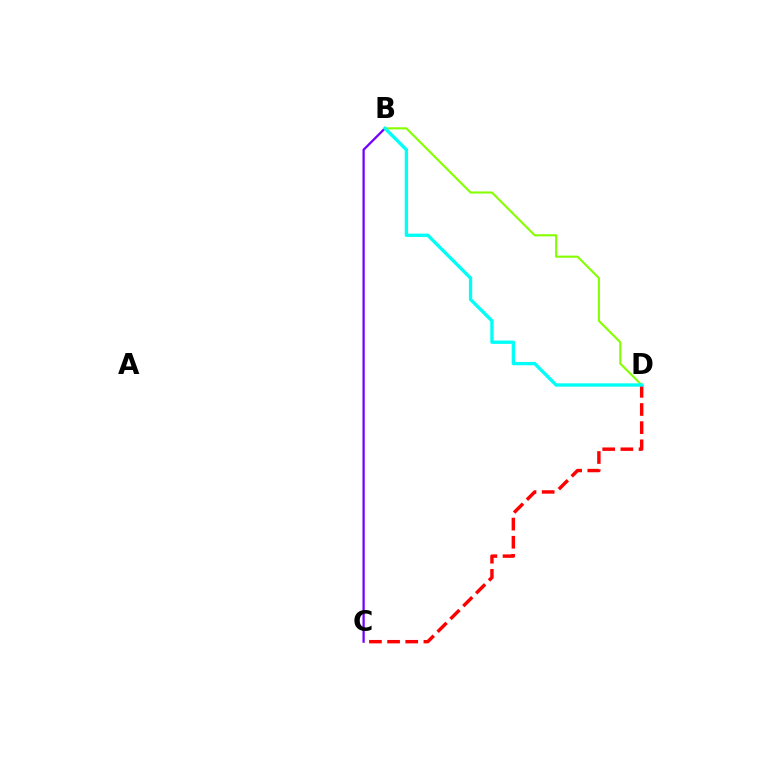{('C', 'D'): [{'color': '#ff0000', 'line_style': 'dashed', 'thickness': 2.47}], ('B', 'D'): [{'color': '#84ff00', 'line_style': 'solid', 'thickness': 1.52}, {'color': '#00fff6', 'line_style': 'solid', 'thickness': 2.4}], ('B', 'C'): [{'color': '#7200ff', 'line_style': 'solid', 'thickness': 1.63}]}